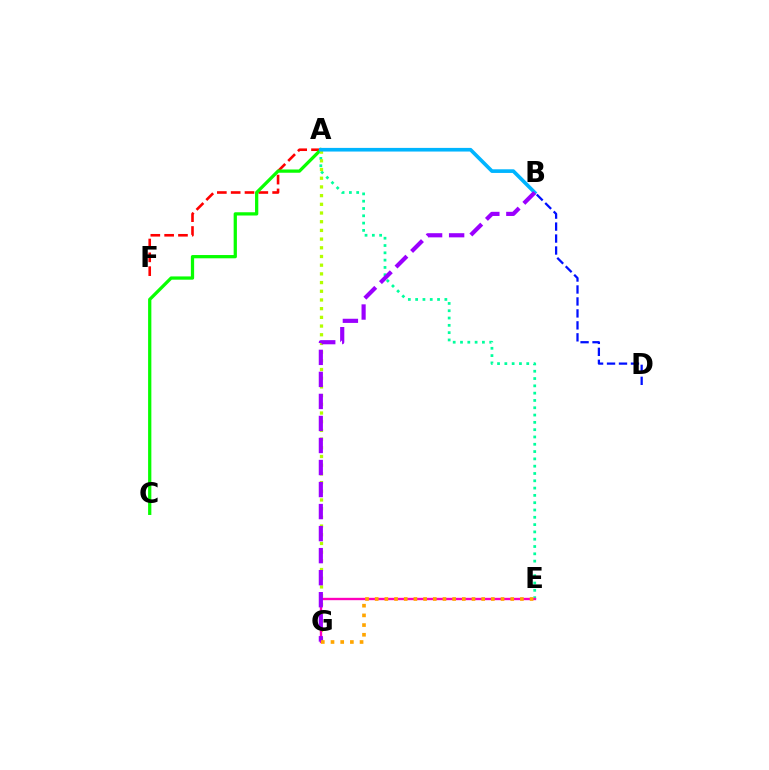{('A', 'F'): [{'color': '#ff0000', 'line_style': 'dashed', 'thickness': 1.88}], ('A', 'C'): [{'color': '#08ff00', 'line_style': 'solid', 'thickness': 2.35}], ('A', 'E'): [{'color': '#00ff9d', 'line_style': 'dotted', 'thickness': 1.98}], ('A', 'G'): [{'color': '#b3ff00', 'line_style': 'dotted', 'thickness': 2.36}], ('B', 'D'): [{'color': '#0010ff', 'line_style': 'dashed', 'thickness': 1.62}], ('A', 'B'): [{'color': '#00b5ff', 'line_style': 'solid', 'thickness': 2.63}], ('E', 'G'): [{'color': '#ff00bd', 'line_style': 'solid', 'thickness': 1.7}, {'color': '#ffa500', 'line_style': 'dotted', 'thickness': 2.63}], ('B', 'G'): [{'color': '#9b00ff', 'line_style': 'dashed', 'thickness': 2.99}]}